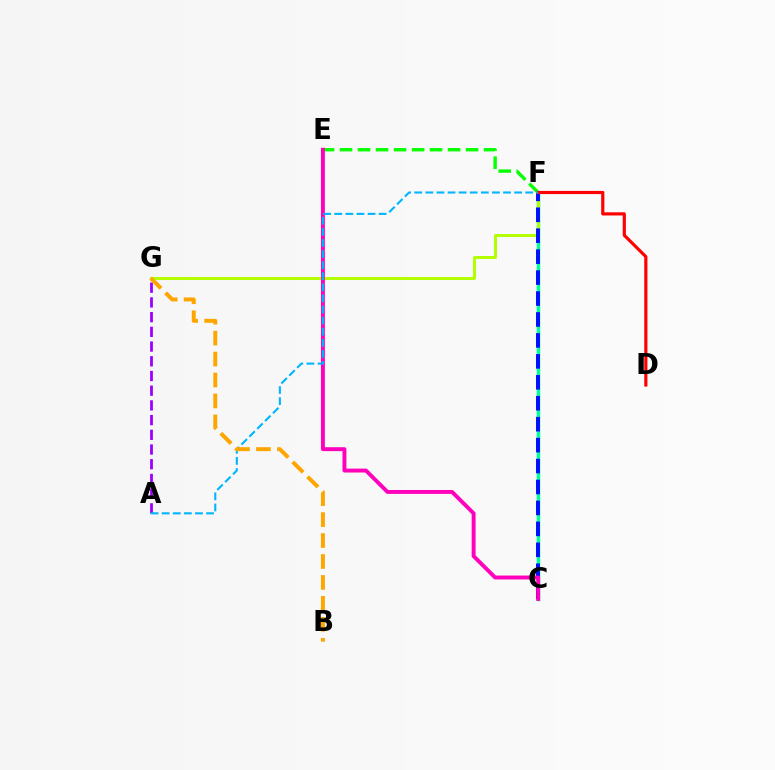{('C', 'F'): [{'color': '#00ff9d', 'line_style': 'solid', 'thickness': 2.49}, {'color': '#0010ff', 'line_style': 'dashed', 'thickness': 2.84}], ('F', 'G'): [{'color': '#b3ff00', 'line_style': 'solid', 'thickness': 2.14}], ('A', 'G'): [{'color': '#9b00ff', 'line_style': 'dashed', 'thickness': 2.0}], ('E', 'F'): [{'color': '#08ff00', 'line_style': 'dashed', 'thickness': 2.45}], ('D', 'F'): [{'color': '#ff0000', 'line_style': 'solid', 'thickness': 2.28}], ('C', 'E'): [{'color': '#ff00bd', 'line_style': 'solid', 'thickness': 2.82}], ('A', 'F'): [{'color': '#00b5ff', 'line_style': 'dashed', 'thickness': 1.51}], ('B', 'G'): [{'color': '#ffa500', 'line_style': 'dashed', 'thickness': 2.85}]}